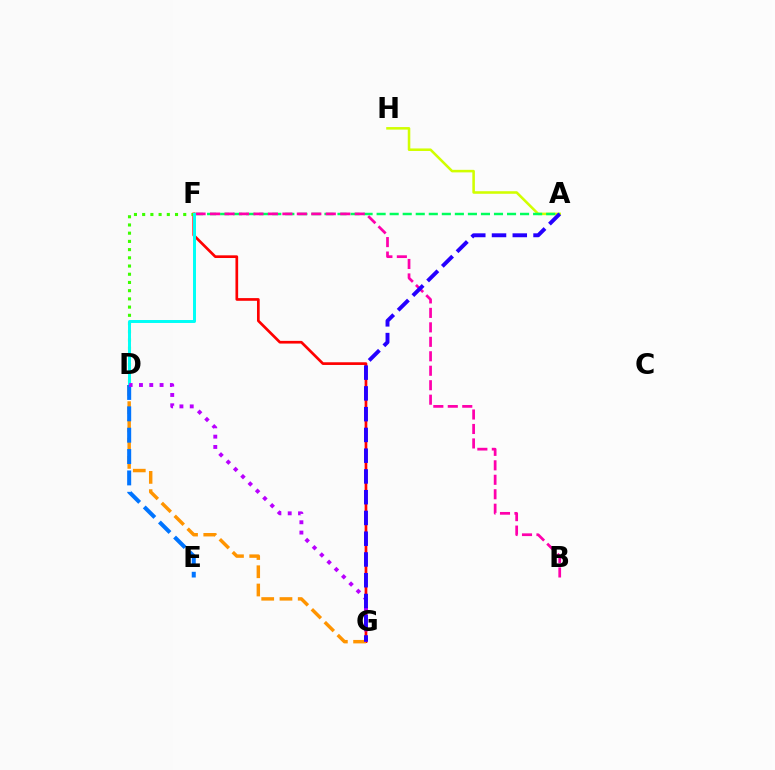{('A', 'H'): [{'color': '#d1ff00', 'line_style': 'solid', 'thickness': 1.84}], ('F', 'G'): [{'color': '#ff0000', 'line_style': 'solid', 'thickness': 1.94}], ('D', 'F'): [{'color': '#3dff00', 'line_style': 'dotted', 'thickness': 2.23}, {'color': '#00fff6', 'line_style': 'solid', 'thickness': 2.13}], ('D', 'G'): [{'color': '#ff9400', 'line_style': 'dashed', 'thickness': 2.48}, {'color': '#b900ff', 'line_style': 'dotted', 'thickness': 2.8}], ('A', 'F'): [{'color': '#00ff5c', 'line_style': 'dashed', 'thickness': 1.77}], ('B', 'F'): [{'color': '#ff00ac', 'line_style': 'dashed', 'thickness': 1.97}], ('D', 'E'): [{'color': '#0074ff', 'line_style': 'dashed', 'thickness': 2.9}], ('A', 'G'): [{'color': '#2500ff', 'line_style': 'dashed', 'thickness': 2.82}]}